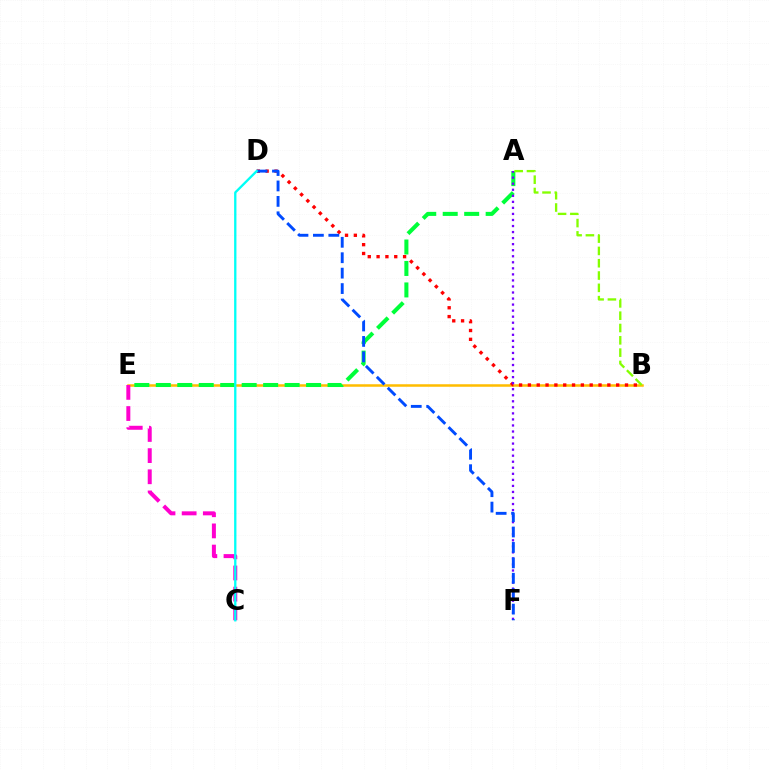{('B', 'E'): [{'color': '#ffbd00', 'line_style': 'solid', 'thickness': 1.81}], ('A', 'E'): [{'color': '#00ff39', 'line_style': 'dashed', 'thickness': 2.92}], ('B', 'D'): [{'color': '#ff0000', 'line_style': 'dotted', 'thickness': 2.4}], ('A', 'F'): [{'color': '#7200ff', 'line_style': 'dotted', 'thickness': 1.64}], ('D', 'F'): [{'color': '#004bff', 'line_style': 'dashed', 'thickness': 2.1}], ('A', 'B'): [{'color': '#84ff00', 'line_style': 'dashed', 'thickness': 1.67}], ('C', 'E'): [{'color': '#ff00cf', 'line_style': 'dashed', 'thickness': 2.87}], ('C', 'D'): [{'color': '#00fff6', 'line_style': 'solid', 'thickness': 1.67}]}